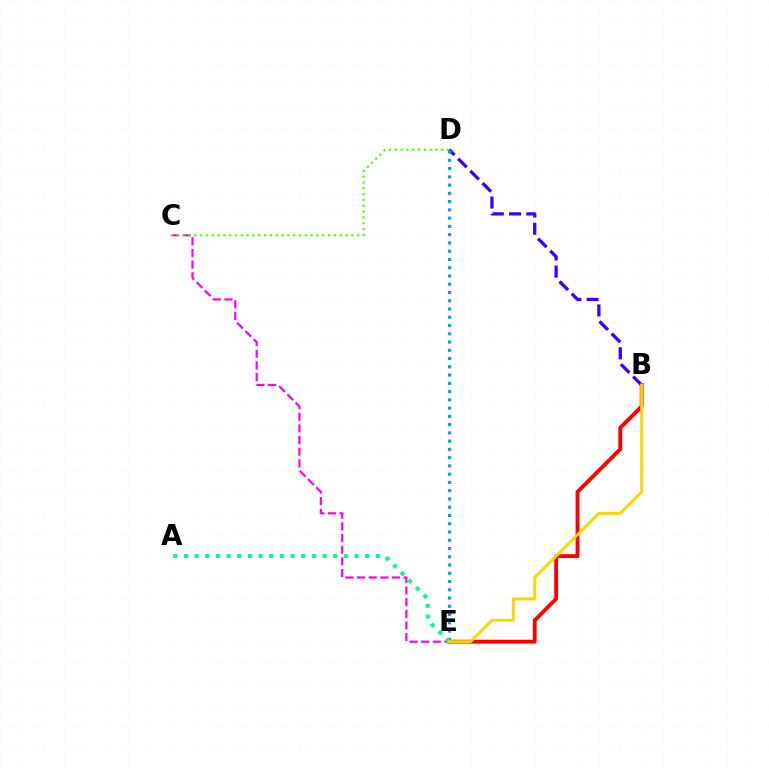{('B', 'E'): [{'color': '#ff0000', 'line_style': 'solid', 'thickness': 2.76}, {'color': '#ffd500', 'line_style': 'solid', 'thickness': 2.13}], ('C', 'E'): [{'color': '#ff00ed', 'line_style': 'dashed', 'thickness': 1.58}], ('B', 'D'): [{'color': '#3700ff', 'line_style': 'dashed', 'thickness': 2.34}], ('C', 'D'): [{'color': '#4fff00', 'line_style': 'dotted', 'thickness': 1.58}], ('D', 'E'): [{'color': '#009eff', 'line_style': 'dotted', 'thickness': 2.24}], ('A', 'E'): [{'color': '#00ff86', 'line_style': 'dotted', 'thickness': 2.9}]}